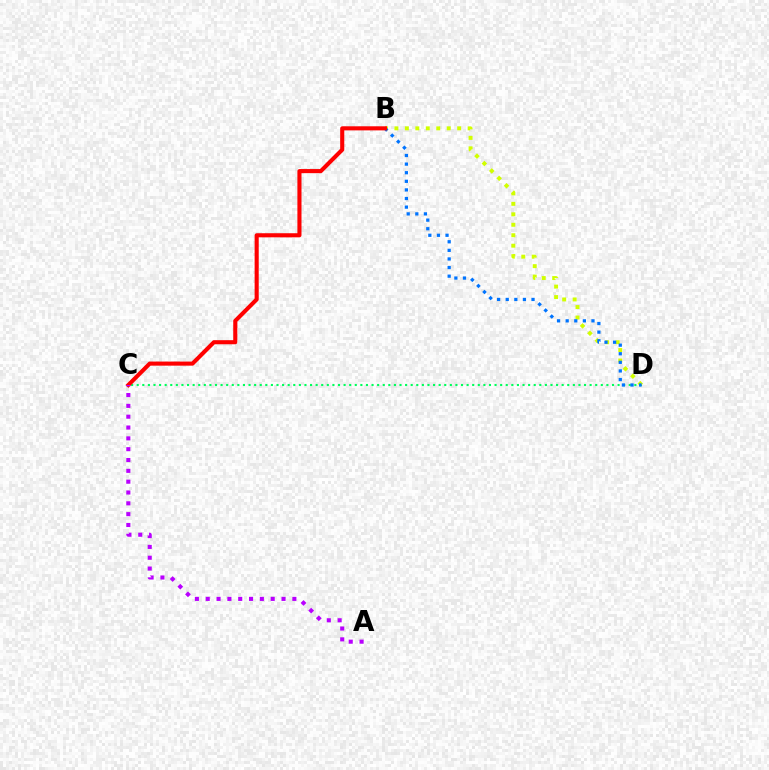{('C', 'D'): [{'color': '#00ff5c', 'line_style': 'dotted', 'thickness': 1.52}], ('B', 'D'): [{'color': '#d1ff00', 'line_style': 'dotted', 'thickness': 2.84}, {'color': '#0074ff', 'line_style': 'dotted', 'thickness': 2.34}], ('B', 'C'): [{'color': '#ff0000', 'line_style': 'solid', 'thickness': 2.95}], ('A', 'C'): [{'color': '#b900ff', 'line_style': 'dotted', 'thickness': 2.94}]}